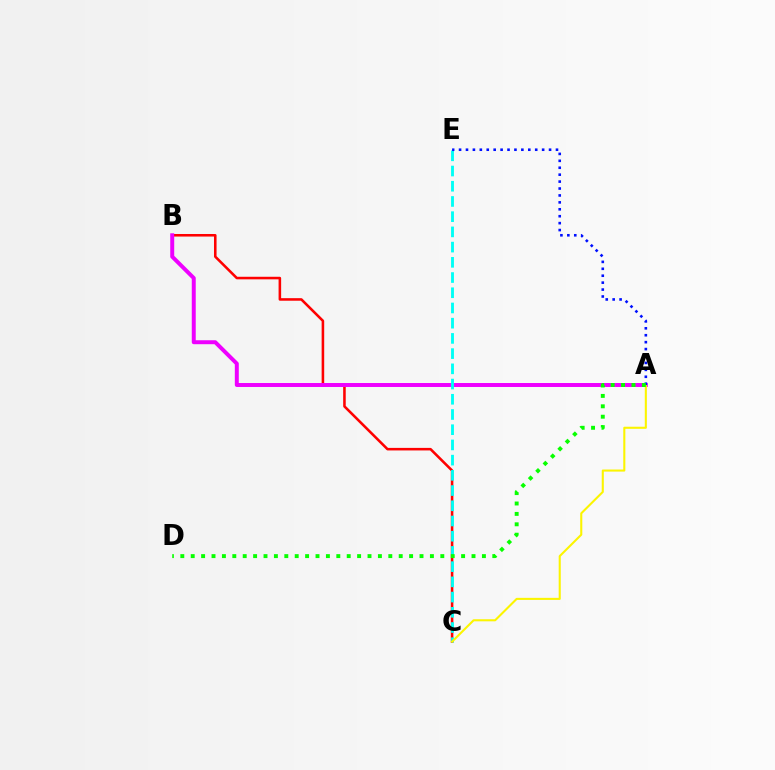{('B', 'C'): [{'color': '#ff0000', 'line_style': 'solid', 'thickness': 1.84}], ('A', 'B'): [{'color': '#ee00ff', 'line_style': 'solid', 'thickness': 2.85}], ('C', 'E'): [{'color': '#00fff6', 'line_style': 'dashed', 'thickness': 2.07}], ('A', 'C'): [{'color': '#fcf500', 'line_style': 'solid', 'thickness': 1.5}], ('A', 'E'): [{'color': '#0010ff', 'line_style': 'dotted', 'thickness': 1.88}], ('A', 'D'): [{'color': '#08ff00', 'line_style': 'dotted', 'thickness': 2.83}]}